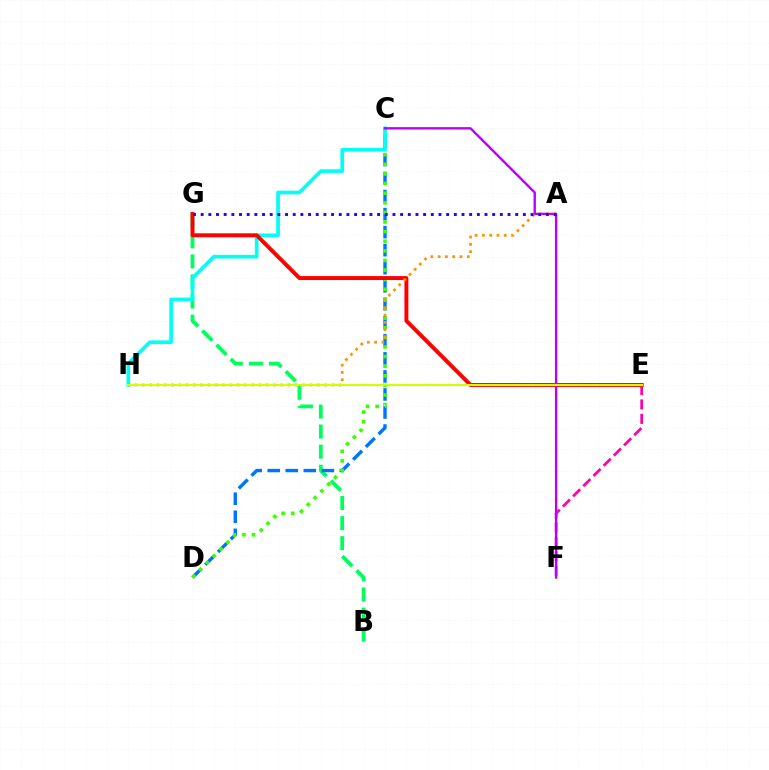{('B', 'G'): [{'color': '#00ff5c', 'line_style': 'dashed', 'thickness': 2.73}], ('C', 'D'): [{'color': '#0074ff', 'line_style': 'dashed', 'thickness': 2.45}, {'color': '#3dff00', 'line_style': 'dotted', 'thickness': 2.61}], ('E', 'F'): [{'color': '#ff00ac', 'line_style': 'dashed', 'thickness': 1.96}], ('C', 'H'): [{'color': '#00fff6', 'line_style': 'solid', 'thickness': 2.65}], ('E', 'G'): [{'color': '#ff0000', 'line_style': 'solid', 'thickness': 2.84}], ('C', 'F'): [{'color': '#b900ff', 'line_style': 'solid', 'thickness': 1.72}], ('A', 'H'): [{'color': '#ff9400', 'line_style': 'dotted', 'thickness': 1.98}], ('A', 'G'): [{'color': '#2500ff', 'line_style': 'dotted', 'thickness': 2.08}], ('E', 'H'): [{'color': '#d1ff00', 'line_style': 'solid', 'thickness': 1.51}]}